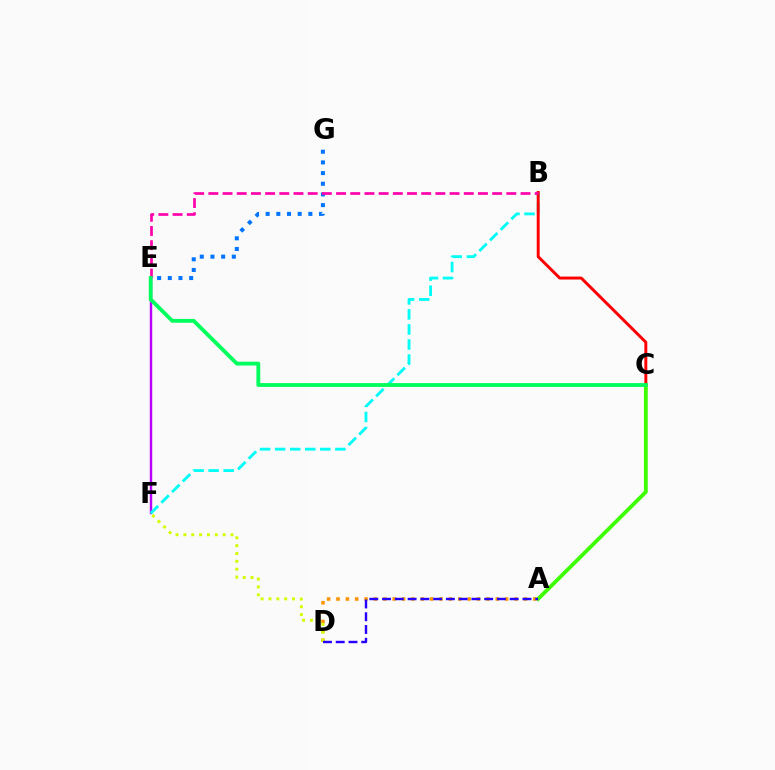{('A', 'D'): [{'color': '#ff9400', 'line_style': 'dotted', 'thickness': 2.55}, {'color': '#2500ff', 'line_style': 'dashed', 'thickness': 1.73}], ('E', 'G'): [{'color': '#0074ff', 'line_style': 'dotted', 'thickness': 2.9}], ('E', 'F'): [{'color': '#b900ff', 'line_style': 'solid', 'thickness': 1.74}], ('B', 'F'): [{'color': '#00fff6', 'line_style': 'dashed', 'thickness': 2.05}], ('A', 'C'): [{'color': '#3dff00', 'line_style': 'solid', 'thickness': 2.75}], ('B', 'C'): [{'color': '#ff0000', 'line_style': 'solid', 'thickness': 2.13}], ('B', 'E'): [{'color': '#ff00ac', 'line_style': 'dashed', 'thickness': 1.93}], ('D', 'F'): [{'color': '#d1ff00', 'line_style': 'dotted', 'thickness': 2.13}], ('C', 'E'): [{'color': '#00ff5c', 'line_style': 'solid', 'thickness': 2.76}]}